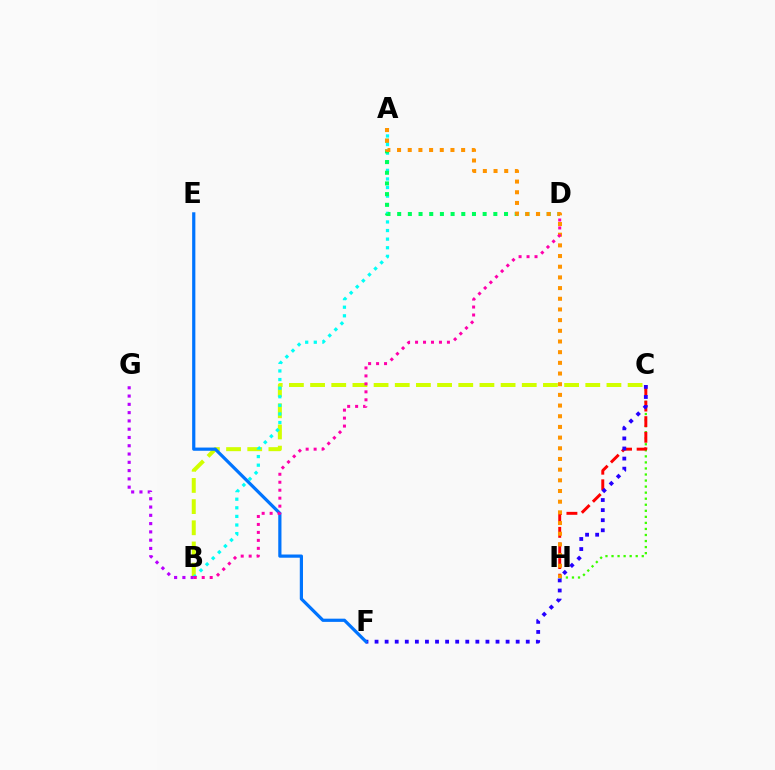{('B', 'C'): [{'color': '#d1ff00', 'line_style': 'dashed', 'thickness': 2.88}], ('C', 'H'): [{'color': '#3dff00', 'line_style': 'dotted', 'thickness': 1.64}, {'color': '#ff0000', 'line_style': 'dashed', 'thickness': 2.12}], ('A', 'B'): [{'color': '#00fff6', 'line_style': 'dotted', 'thickness': 2.34}], ('A', 'D'): [{'color': '#00ff5c', 'line_style': 'dotted', 'thickness': 2.9}], ('B', 'G'): [{'color': '#b900ff', 'line_style': 'dotted', 'thickness': 2.25}], ('C', 'F'): [{'color': '#2500ff', 'line_style': 'dotted', 'thickness': 2.74}], ('E', 'F'): [{'color': '#0074ff', 'line_style': 'solid', 'thickness': 2.31}], ('A', 'H'): [{'color': '#ff9400', 'line_style': 'dotted', 'thickness': 2.9}], ('B', 'D'): [{'color': '#ff00ac', 'line_style': 'dotted', 'thickness': 2.16}]}